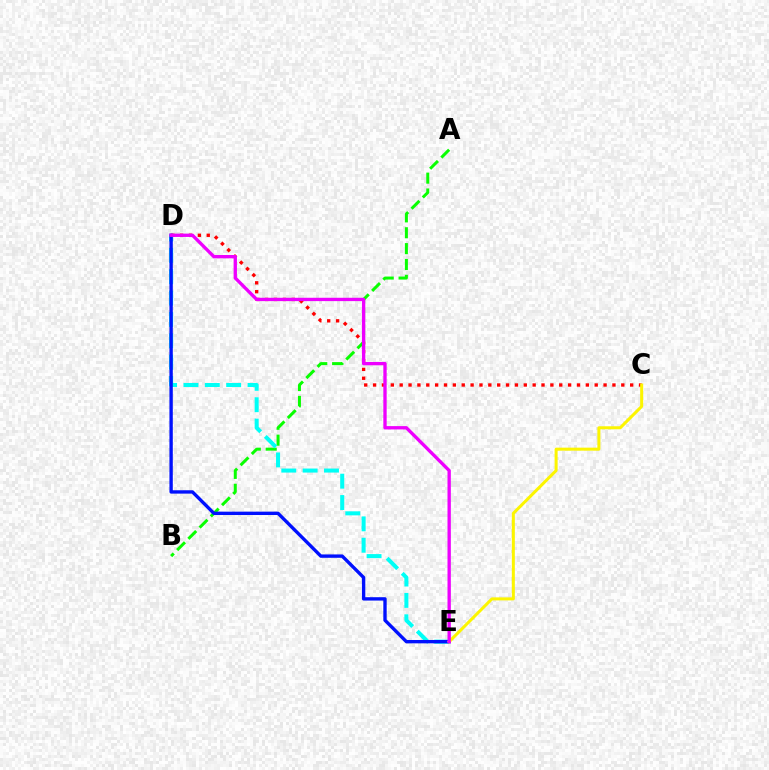{('C', 'D'): [{'color': '#ff0000', 'line_style': 'dotted', 'thickness': 2.41}], ('A', 'B'): [{'color': '#08ff00', 'line_style': 'dashed', 'thickness': 2.16}], ('D', 'E'): [{'color': '#00fff6', 'line_style': 'dashed', 'thickness': 2.9}, {'color': '#0010ff', 'line_style': 'solid', 'thickness': 2.42}, {'color': '#ee00ff', 'line_style': 'solid', 'thickness': 2.4}], ('C', 'E'): [{'color': '#fcf500', 'line_style': 'solid', 'thickness': 2.18}]}